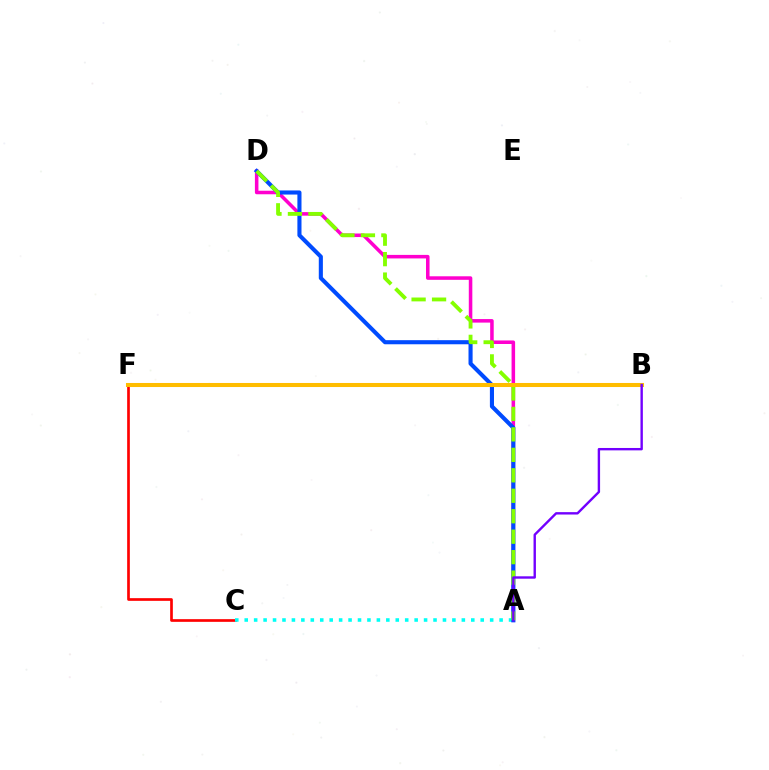{('A', 'D'): [{'color': '#ff00cf', 'line_style': 'solid', 'thickness': 2.55}, {'color': '#004bff', 'line_style': 'solid', 'thickness': 2.95}, {'color': '#84ff00', 'line_style': 'dashed', 'thickness': 2.78}], ('C', 'F'): [{'color': '#ff0000', 'line_style': 'solid', 'thickness': 1.93}], ('A', 'C'): [{'color': '#00fff6', 'line_style': 'dotted', 'thickness': 2.56}], ('B', 'F'): [{'color': '#00ff39', 'line_style': 'solid', 'thickness': 1.69}, {'color': '#ffbd00', 'line_style': 'solid', 'thickness': 2.91}], ('A', 'B'): [{'color': '#7200ff', 'line_style': 'solid', 'thickness': 1.72}]}